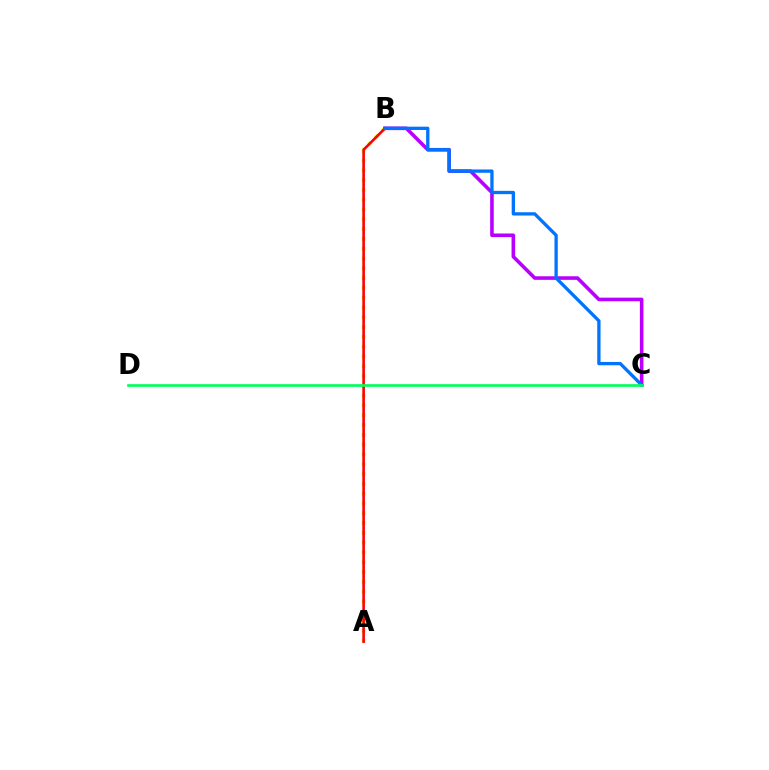{('A', 'B'): [{'color': '#d1ff00', 'line_style': 'dotted', 'thickness': 2.66}, {'color': '#ff0000', 'line_style': 'solid', 'thickness': 1.88}], ('B', 'C'): [{'color': '#b900ff', 'line_style': 'solid', 'thickness': 2.58}, {'color': '#0074ff', 'line_style': 'solid', 'thickness': 2.38}], ('C', 'D'): [{'color': '#00ff5c', 'line_style': 'solid', 'thickness': 1.93}]}